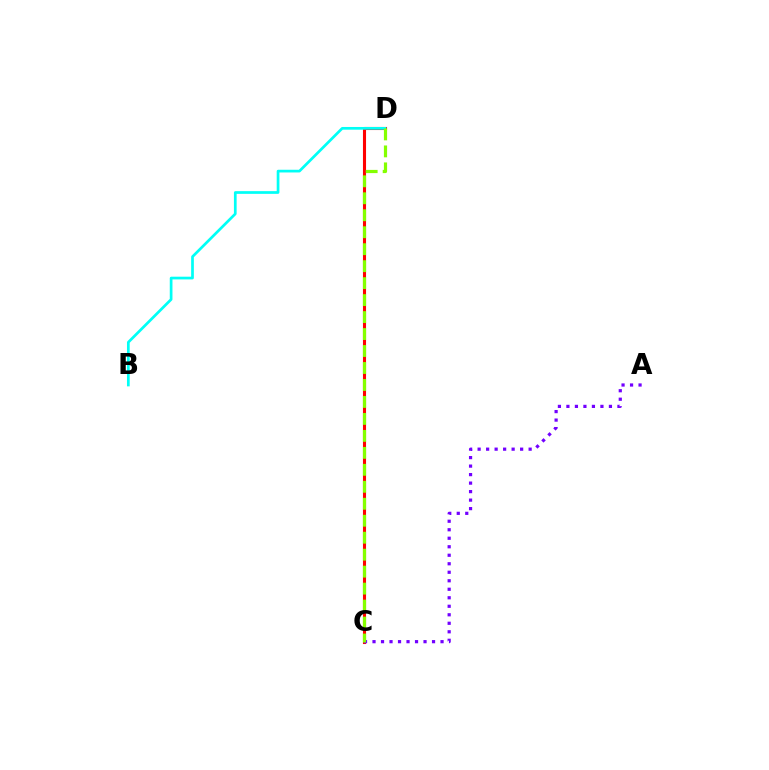{('C', 'D'): [{'color': '#ff0000', 'line_style': 'solid', 'thickness': 2.22}, {'color': '#84ff00', 'line_style': 'dashed', 'thickness': 2.31}], ('B', 'D'): [{'color': '#00fff6', 'line_style': 'solid', 'thickness': 1.95}], ('A', 'C'): [{'color': '#7200ff', 'line_style': 'dotted', 'thickness': 2.31}]}